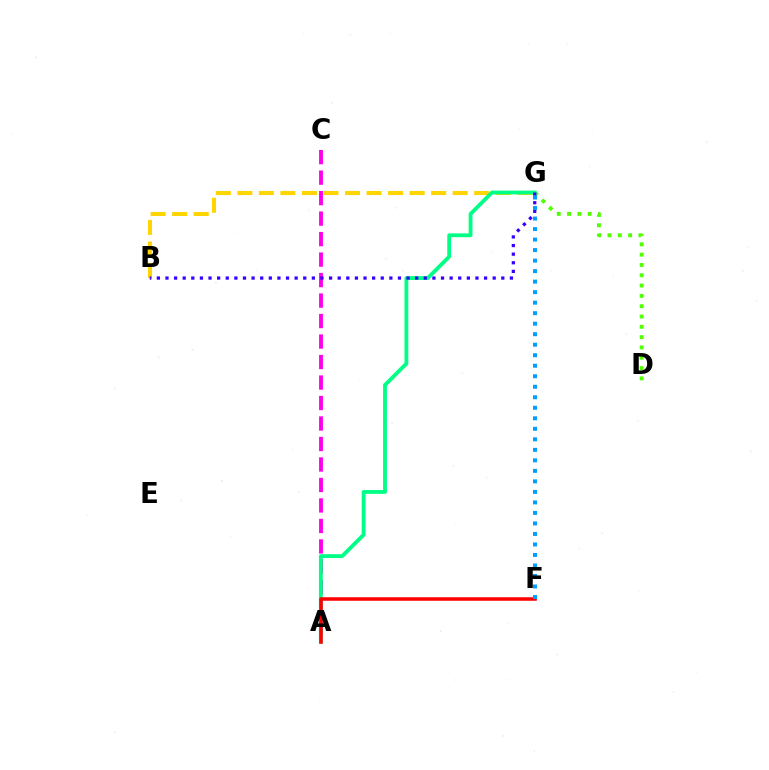{('D', 'G'): [{'color': '#4fff00', 'line_style': 'dotted', 'thickness': 2.8}], ('B', 'G'): [{'color': '#ffd500', 'line_style': 'dashed', 'thickness': 2.93}, {'color': '#3700ff', 'line_style': 'dotted', 'thickness': 2.34}], ('A', 'C'): [{'color': '#ff00ed', 'line_style': 'dashed', 'thickness': 2.78}], ('A', 'G'): [{'color': '#00ff86', 'line_style': 'solid', 'thickness': 2.75}], ('A', 'F'): [{'color': '#ff0000', 'line_style': 'solid', 'thickness': 2.53}], ('F', 'G'): [{'color': '#009eff', 'line_style': 'dotted', 'thickness': 2.86}]}